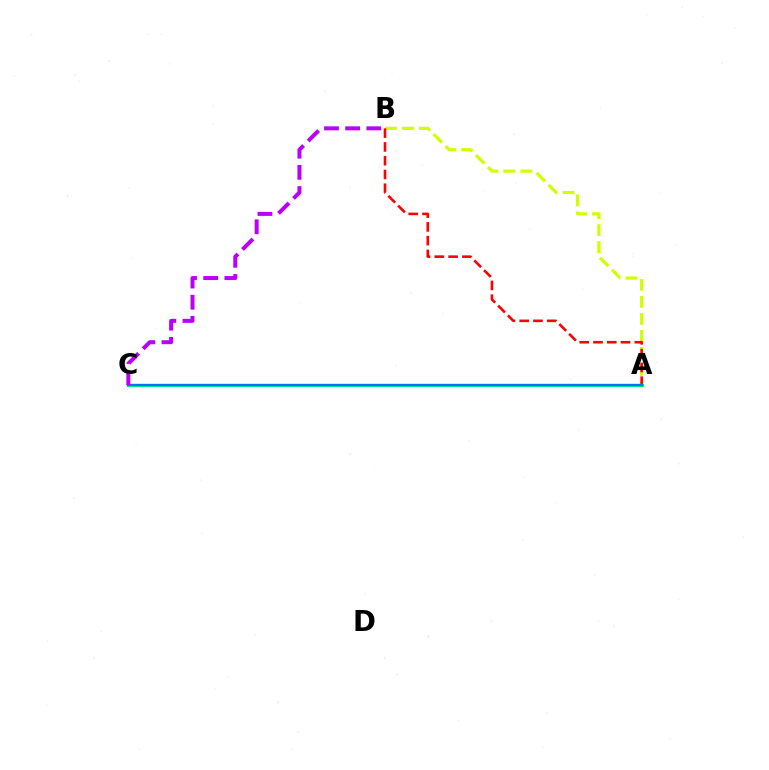{('A', 'B'): [{'color': '#d1ff00', 'line_style': 'dashed', 'thickness': 2.31}, {'color': '#ff0000', 'line_style': 'dashed', 'thickness': 1.87}], ('A', 'C'): [{'color': '#00ff5c', 'line_style': 'solid', 'thickness': 2.14}, {'color': '#0074ff', 'line_style': 'solid', 'thickness': 1.71}], ('B', 'C'): [{'color': '#b900ff', 'line_style': 'dashed', 'thickness': 2.88}]}